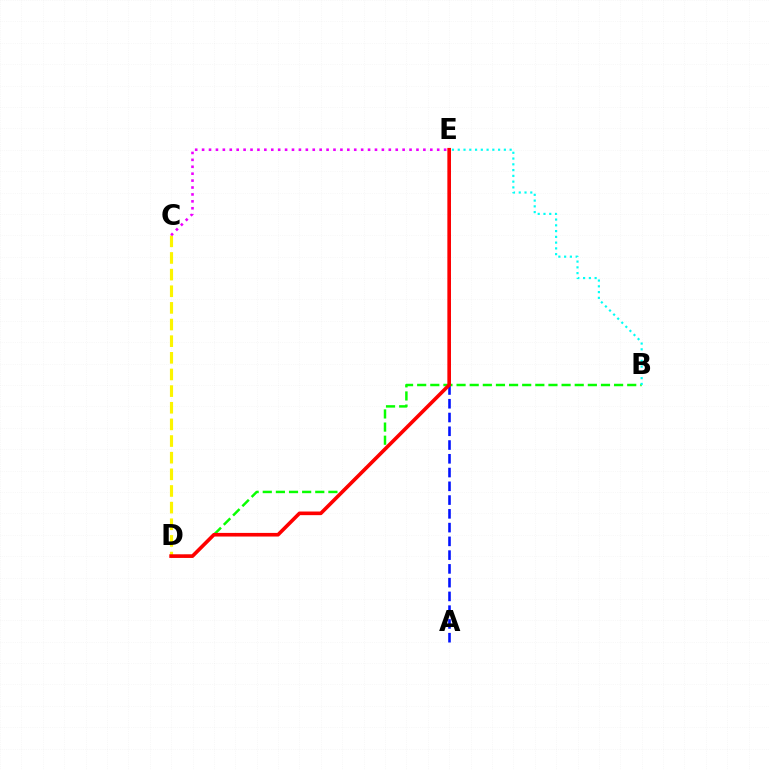{('C', 'D'): [{'color': '#fcf500', 'line_style': 'dashed', 'thickness': 2.26}], ('A', 'E'): [{'color': '#0010ff', 'line_style': 'dashed', 'thickness': 1.87}], ('B', 'D'): [{'color': '#08ff00', 'line_style': 'dashed', 'thickness': 1.78}], ('C', 'E'): [{'color': '#ee00ff', 'line_style': 'dotted', 'thickness': 1.88}], ('B', 'E'): [{'color': '#00fff6', 'line_style': 'dotted', 'thickness': 1.57}], ('D', 'E'): [{'color': '#ff0000', 'line_style': 'solid', 'thickness': 2.61}]}